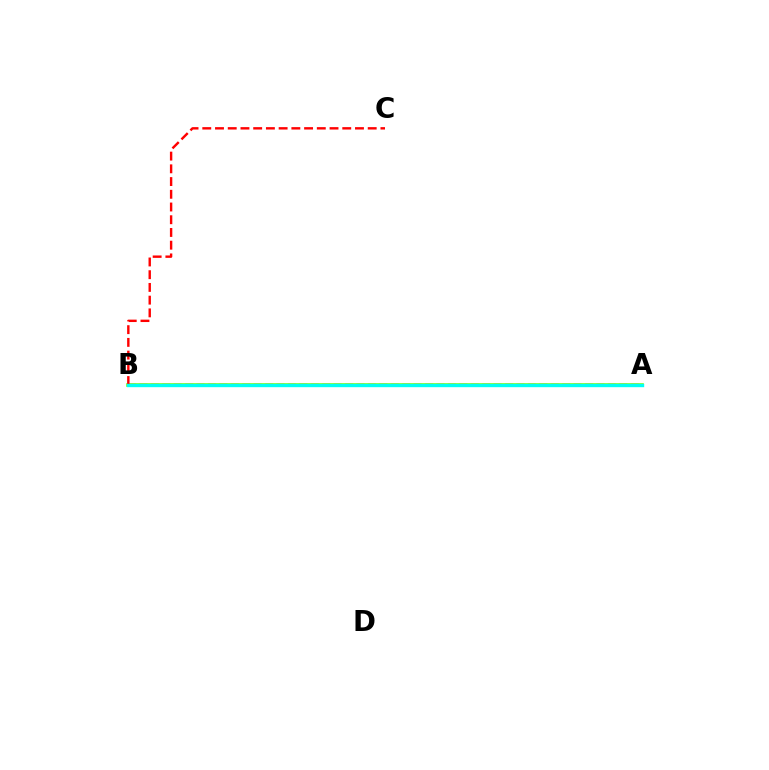{('A', 'B'): [{'color': '#84ff00', 'line_style': 'solid', 'thickness': 2.6}, {'color': '#7200ff', 'line_style': 'dashed', 'thickness': 1.55}, {'color': '#00fff6', 'line_style': 'solid', 'thickness': 2.43}], ('B', 'C'): [{'color': '#ff0000', 'line_style': 'dashed', 'thickness': 1.73}]}